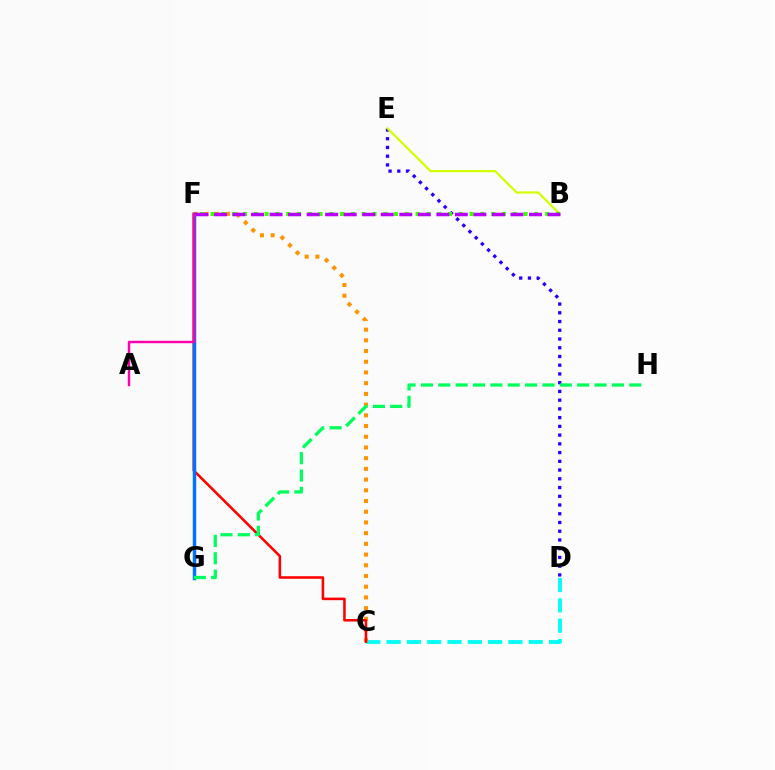{('C', 'D'): [{'color': '#00fff6', 'line_style': 'dashed', 'thickness': 2.76}], ('C', 'F'): [{'color': '#ff9400', 'line_style': 'dotted', 'thickness': 2.91}, {'color': '#ff0000', 'line_style': 'solid', 'thickness': 1.84}], ('D', 'E'): [{'color': '#2500ff', 'line_style': 'dotted', 'thickness': 2.37}], ('F', 'G'): [{'color': '#0074ff', 'line_style': 'solid', 'thickness': 2.49}], ('B', 'E'): [{'color': '#d1ff00', 'line_style': 'solid', 'thickness': 1.61}], ('A', 'F'): [{'color': '#ff00ac', 'line_style': 'solid', 'thickness': 1.75}], ('B', 'F'): [{'color': '#3dff00', 'line_style': 'dotted', 'thickness': 2.93}, {'color': '#b900ff', 'line_style': 'dashed', 'thickness': 2.52}], ('G', 'H'): [{'color': '#00ff5c', 'line_style': 'dashed', 'thickness': 2.36}]}